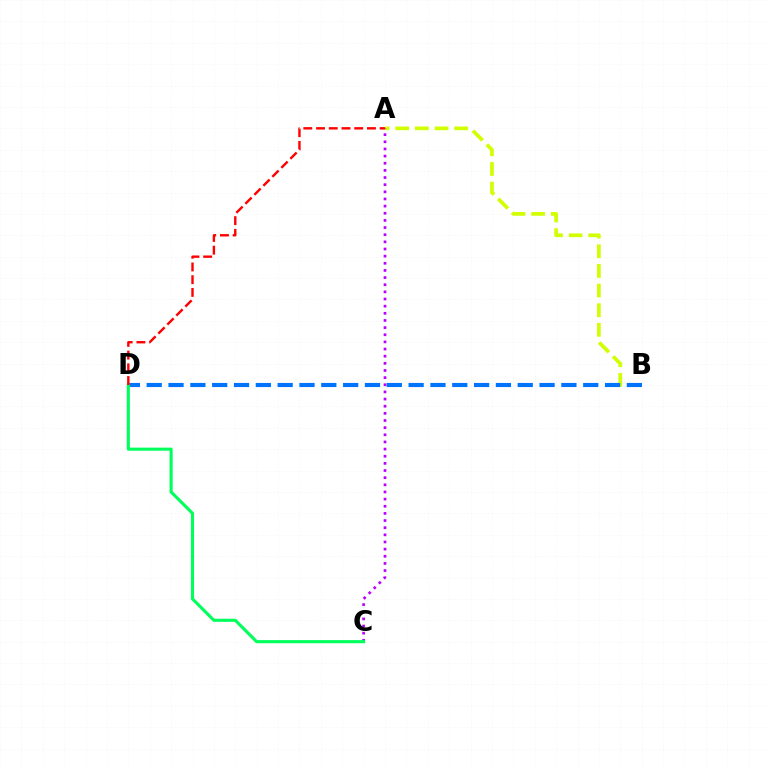{('A', 'B'): [{'color': '#d1ff00', 'line_style': 'dashed', 'thickness': 2.67}], ('B', 'D'): [{'color': '#0074ff', 'line_style': 'dashed', 'thickness': 2.97}], ('A', 'C'): [{'color': '#b900ff', 'line_style': 'dotted', 'thickness': 1.94}], ('C', 'D'): [{'color': '#00ff5c', 'line_style': 'solid', 'thickness': 2.23}], ('A', 'D'): [{'color': '#ff0000', 'line_style': 'dashed', 'thickness': 1.73}]}